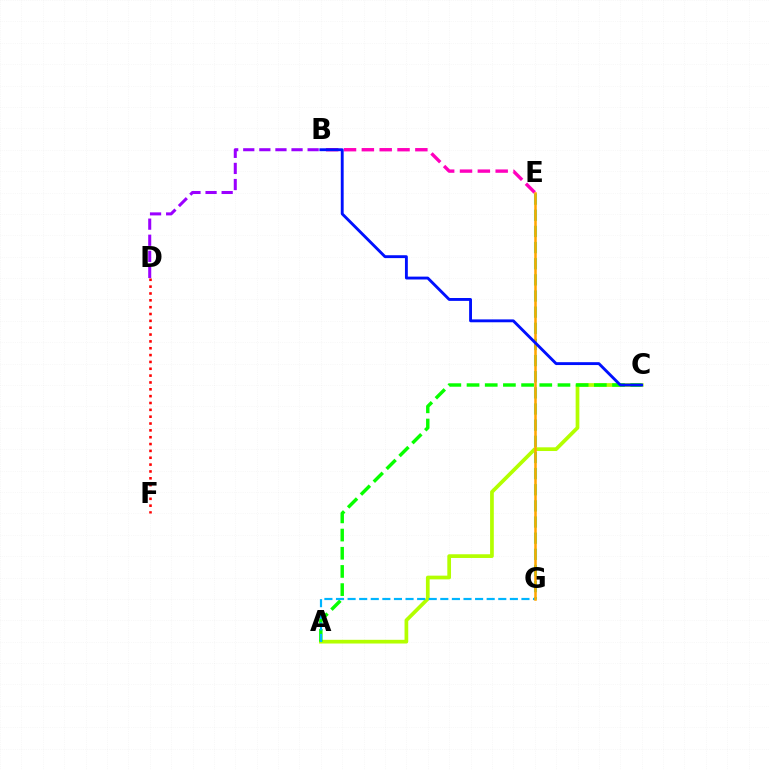{('E', 'G'): [{'color': '#00ff9d', 'line_style': 'dashed', 'thickness': 2.19}, {'color': '#ffa500', 'line_style': 'solid', 'thickness': 1.83}], ('A', 'C'): [{'color': '#b3ff00', 'line_style': 'solid', 'thickness': 2.67}, {'color': '#08ff00', 'line_style': 'dashed', 'thickness': 2.47}], ('D', 'F'): [{'color': '#ff0000', 'line_style': 'dotted', 'thickness': 1.86}], ('B', 'D'): [{'color': '#9b00ff', 'line_style': 'dashed', 'thickness': 2.19}], ('B', 'E'): [{'color': '#ff00bd', 'line_style': 'dashed', 'thickness': 2.42}], ('A', 'G'): [{'color': '#00b5ff', 'line_style': 'dashed', 'thickness': 1.57}], ('B', 'C'): [{'color': '#0010ff', 'line_style': 'solid', 'thickness': 2.07}]}